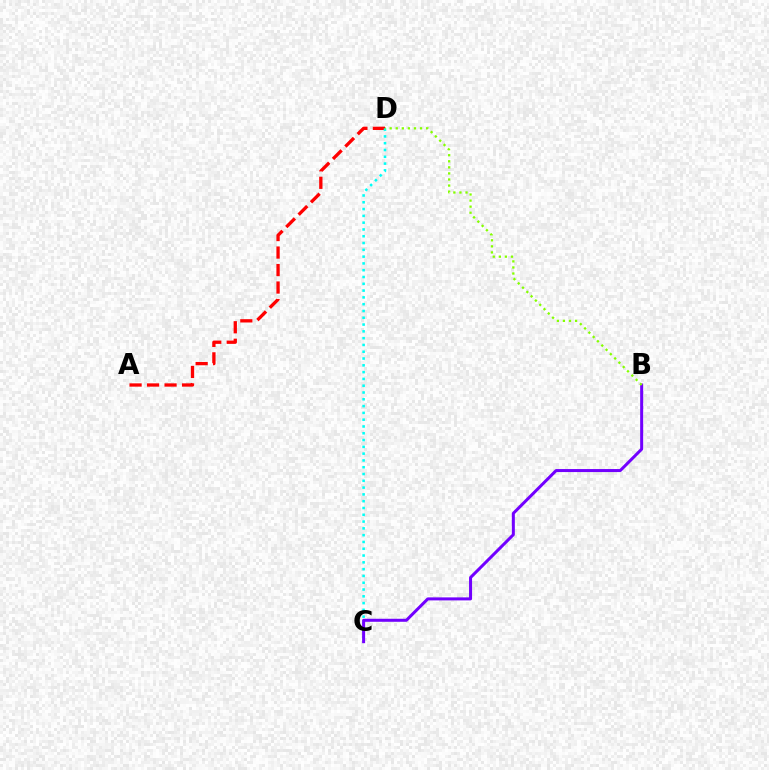{('A', 'D'): [{'color': '#ff0000', 'line_style': 'dashed', 'thickness': 2.38}], ('C', 'D'): [{'color': '#00fff6', 'line_style': 'dotted', 'thickness': 1.85}], ('B', 'C'): [{'color': '#7200ff', 'line_style': 'solid', 'thickness': 2.17}], ('B', 'D'): [{'color': '#84ff00', 'line_style': 'dotted', 'thickness': 1.65}]}